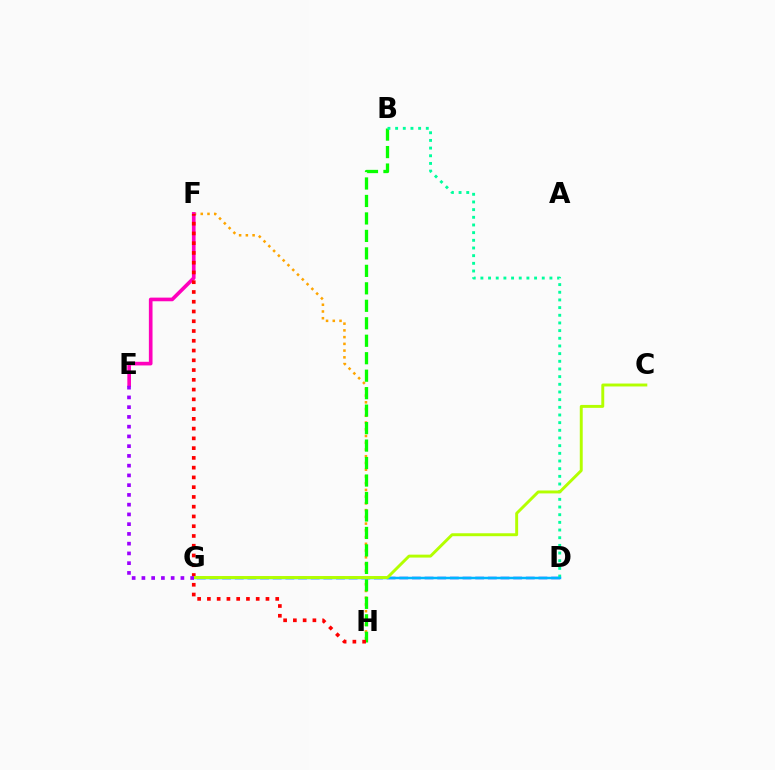{('F', 'H'): [{'color': '#ffa500', 'line_style': 'dotted', 'thickness': 1.83}, {'color': '#ff0000', 'line_style': 'dotted', 'thickness': 2.65}], ('D', 'G'): [{'color': '#0010ff', 'line_style': 'dashed', 'thickness': 1.72}, {'color': '#00b5ff', 'line_style': 'solid', 'thickness': 1.78}], ('B', 'H'): [{'color': '#08ff00', 'line_style': 'dashed', 'thickness': 2.37}], ('B', 'D'): [{'color': '#00ff9d', 'line_style': 'dotted', 'thickness': 2.08}], ('E', 'F'): [{'color': '#ff00bd', 'line_style': 'solid', 'thickness': 2.63}], ('C', 'G'): [{'color': '#b3ff00', 'line_style': 'solid', 'thickness': 2.11}], ('E', 'G'): [{'color': '#9b00ff', 'line_style': 'dotted', 'thickness': 2.65}]}